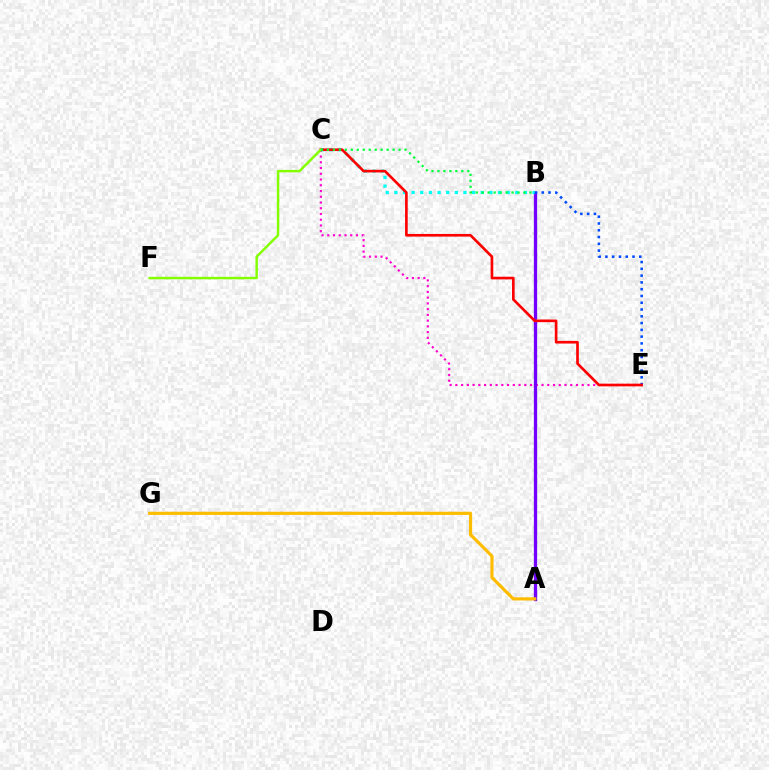{('C', 'E'): [{'color': '#ff00cf', 'line_style': 'dotted', 'thickness': 1.56}, {'color': '#ff0000', 'line_style': 'solid', 'thickness': 1.91}], ('A', 'B'): [{'color': '#7200ff', 'line_style': 'solid', 'thickness': 2.38}], ('B', 'C'): [{'color': '#00fff6', 'line_style': 'dotted', 'thickness': 2.35}, {'color': '#00ff39', 'line_style': 'dotted', 'thickness': 1.62}], ('A', 'G'): [{'color': '#ffbd00', 'line_style': 'solid', 'thickness': 2.29}], ('B', 'E'): [{'color': '#004bff', 'line_style': 'dotted', 'thickness': 1.84}], ('C', 'F'): [{'color': '#84ff00', 'line_style': 'solid', 'thickness': 1.75}]}